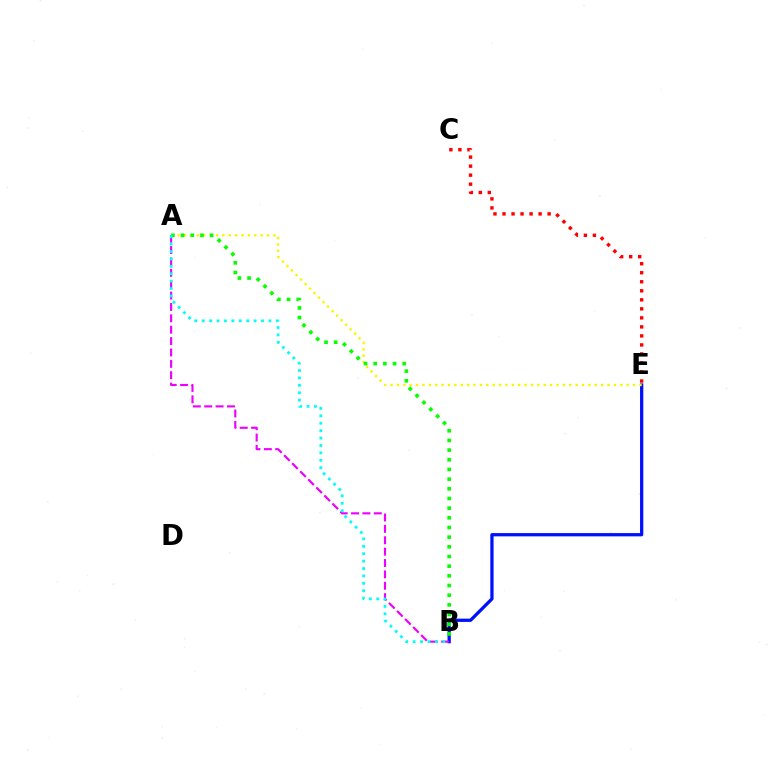{('B', 'E'): [{'color': '#0010ff', 'line_style': 'solid', 'thickness': 2.35}], ('C', 'E'): [{'color': '#ff0000', 'line_style': 'dotted', 'thickness': 2.45}], ('A', 'B'): [{'color': '#ee00ff', 'line_style': 'dashed', 'thickness': 1.55}, {'color': '#08ff00', 'line_style': 'dotted', 'thickness': 2.63}, {'color': '#00fff6', 'line_style': 'dotted', 'thickness': 2.01}], ('A', 'E'): [{'color': '#fcf500', 'line_style': 'dotted', 'thickness': 1.73}]}